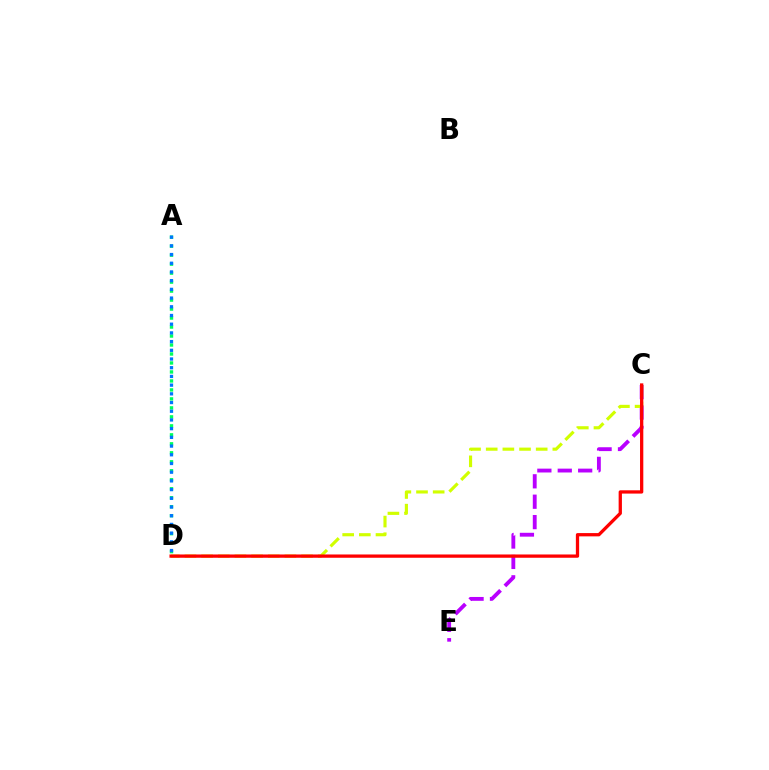{('A', 'D'): [{'color': '#00ff5c', 'line_style': 'dotted', 'thickness': 2.44}, {'color': '#0074ff', 'line_style': 'dotted', 'thickness': 2.37}], ('C', 'E'): [{'color': '#b900ff', 'line_style': 'dashed', 'thickness': 2.77}], ('C', 'D'): [{'color': '#d1ff00', 'line_style': 'dashed', 'thickness': 2.26}, {'color': '#ff0000', 'line_style': 'solid', 'thickness': 2.36}]}